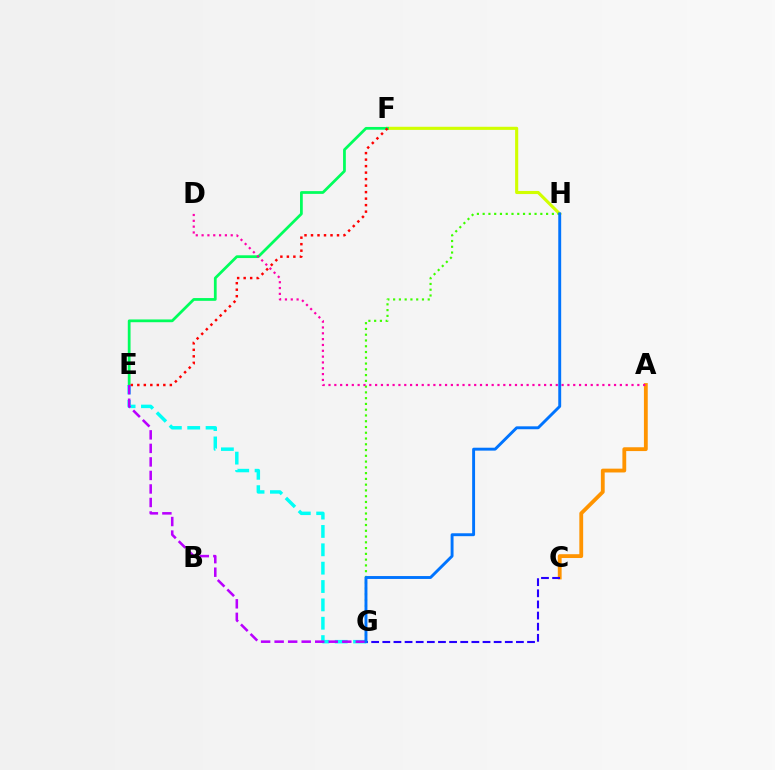{('F', 'H'): [{'color': '#d1ff00', 'line_style': 'solid', 'thickness': 2.24}], ('G', 'H'): [{'color': '#3dff00', 'line_style': 'dotted', 'thickness': 1.57}, {'color': '#0074ff', 'line_style': 'solid', 'thickness': 2.09}], ('A', 'C'): [{'color': '#ff9400', 'line_style': 'solid', 'thickness': 2.75}], ('E', 'F'): [{'color': '#00ff5c', 'line_style': 'solid', 'thickness': 1.98}, {'color': '#ff0000', 'line_style': 'dotted', 'thickness': 1.77}], ('E', 'G'): [{'color': '#00fff6', 'line_style': 'dashed', 'thickness': 2.49}, {'color': '#b900ff', 'line_style': 'dashed', 'thickness': 1.84}], ('A', 'D'): [{'color': '#ff00ac', 'line_style': 'dotted', 'thickness': 1.58}], ('C', 'G'): [{'color': '#2500ff', 'line_style': 'dashed', 'thickness': 1.51}]}